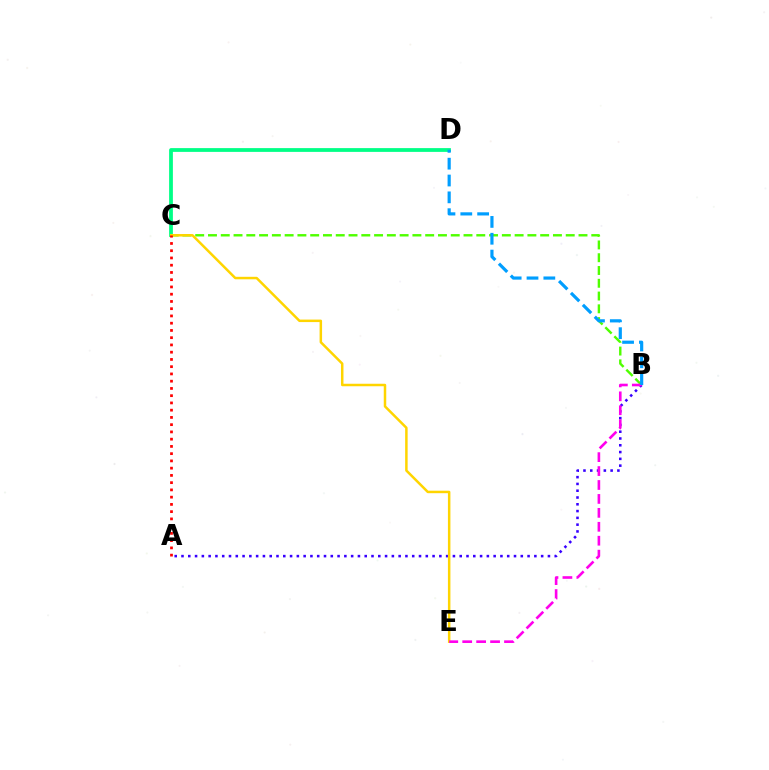{('B', 'C'): [{'color': '#4fff00', 'line_style': 'dashed', 'thickness': 1.74}], ('C', 'D'): [{'color': '#00ff86', 'line_style': 'solid', 'thickness': 2.72}], ('A', 'B'): [{'color': '#3700ff', 'line_style': 'dotted', 'thickness': 1.84}], ('C', 'E'): [{'color': '#ffd500', 'line_style': 'solid', 'thickness': 1.79}], ('A', 'C'): [{'color': '#ff0000', 'line_style': 'dotted', 'thickness': 1.97}], ('B', 'E'): [{'color': '#ff00ed', 'line_style': 'dashed', 'thickness': 1.89}], ('B', 'D'): [{'color': '#009eff', 'line_style': 'dashed', 'thickness': 2.29}]}